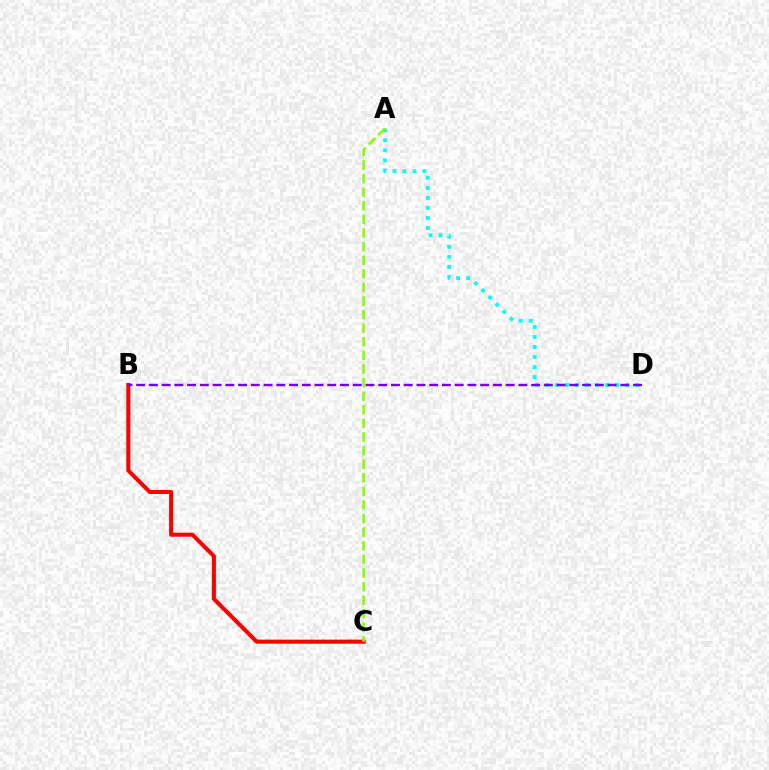{('A', 'D'): [{'color': '#00fff6', 'line_style': 'dotted', 'thickness': 2.73}], ('B', 'C'): [{'color': '#ff0000', 'line_style': 'solid', 'thickness': 2.92}], ('B', 'D'): [{'color': '#7200ff', 'line_style': 'dashed', 'thickness': 1.73}], ('A', 'C'): [{'color': '#84ff00', 'line_style': 'dashed', 'thickness': 1.85}]}